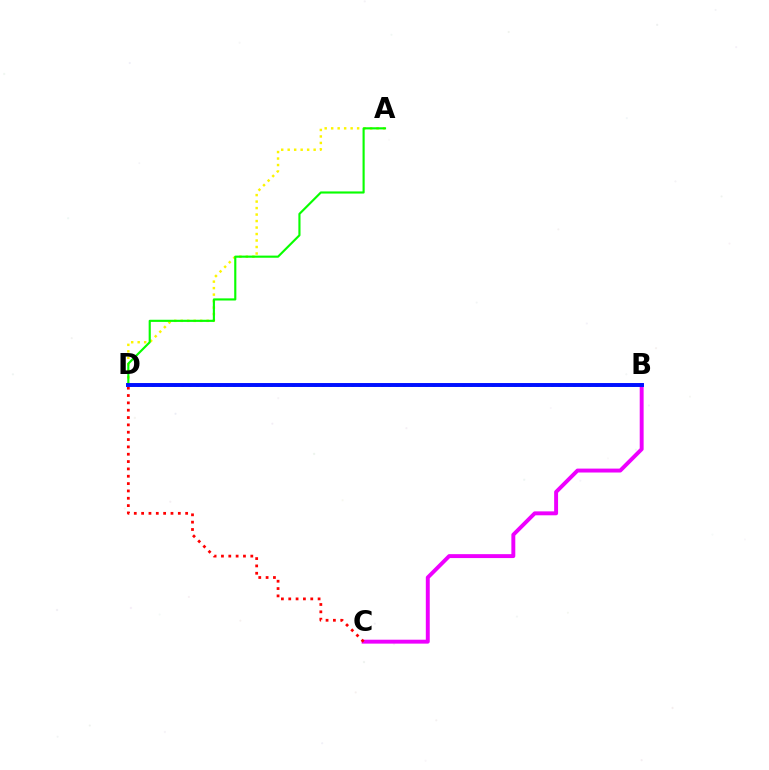{('B', 'C'): [{'color': '#ee00ff', 'line_style': 'solid', 'thickness': 2.82}], ('A', 'D'): [{'color': '#fcf500', 'line_style': 'dotted', 'thickness': 1.76}, {'color': '#08ff00', 'line_style': 'solid', 'thickness': 1.54}], ('B', 'D'): [{'color': '#00fff6', 'line_style': 'dotted', 'thickness': 2.01}, {'color': '#0010ff', 'line_style': 'solid', 'thickness': 2.83}], ('C', 'D'): [{'color': '#ff0000', 'line_style': 'dotted', 'thickness': 1.99}]}